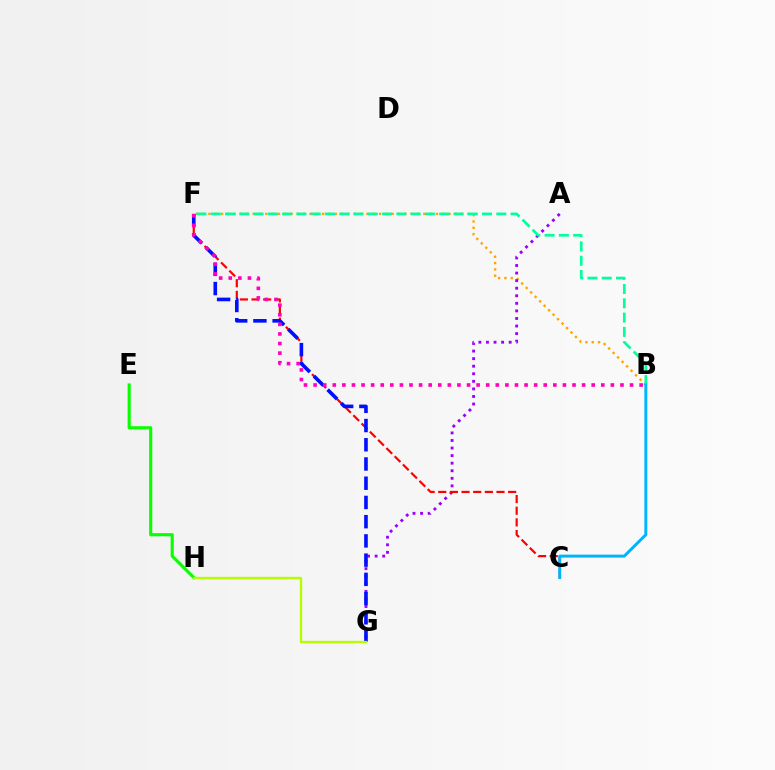{('B', 'F'): [{'color': '#ffa500', 'line_style': 'dotted', 'thickness': 1.72}, {'color': '#ff00bd', 'line_style': 'dotted', 'thickness': 2.61}, {'color': '#00ff9d', 'line_style': 'dashed', 'thickness': 1.94}], ('A', 'G'): [{'color': '#9b00ff', 'line_style': 'dotted', 'thickness': 2.06}], ('C', 'F'): [{'color': '#ff0000', 'line_style': 'dashed', 'thickness': 1.58}], ('F', 'G'): [{'color': '#0010ff', 'line_style': 'dashed', 'thickness': 2.61}], ('E', 'H'): [{'color': '#08ff00', 'line_style': 'solid', 'thickness': 2.24}], ('B', 'C'): [{'color': '#00b5ff', 'line_style': 'solid', 'thickness': 2.14}], ('G', 'H'): [{'color': '#b3ff00', 'line_style': 'solid', 'thickness': 1.69}]}